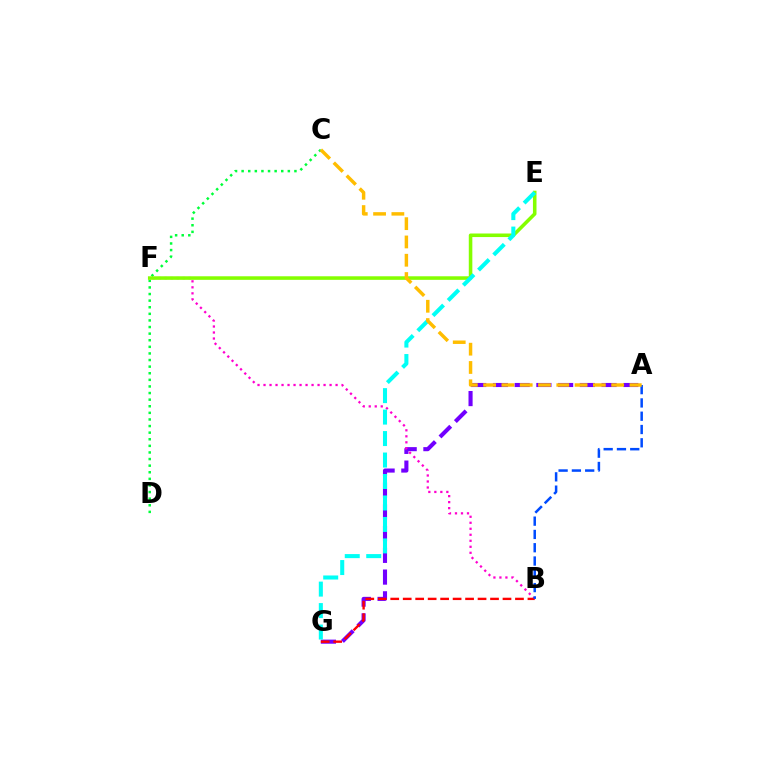{('A', 'G'): [{'color': '#7200ff', 'line_style': 'dashed', 'thickness': 2.95}], ('C', 'D'): [{'color': '#00ff39', 'line_style': 'dotted', 'thickness': 1.79}], ('B', 'F'): [{'color': '#ff00cf', 'line_style': 'dotted', 'thickness': 1.63}], ('B', 'G'): [{'color': '#ff0000', 'line_style': 'dashed', 'thickness': 1.69}], ('E', 'F'): [{'color': '#84ff00', 'line_style': 'solid', 'thickness': 2.56}], ('A', 'B'): [{'color': '#004bff', 'line_style': 'dashed', 'thickness': 1.81}], ('E', 'G'): [{'color': '#00fff6', 'line_style': 'dashed', 'thickness': 2.92}], ('A', 'C'): [{'color': '#ffbd00', 'line_style': 'dashed', 'thickness': 2.49}]}